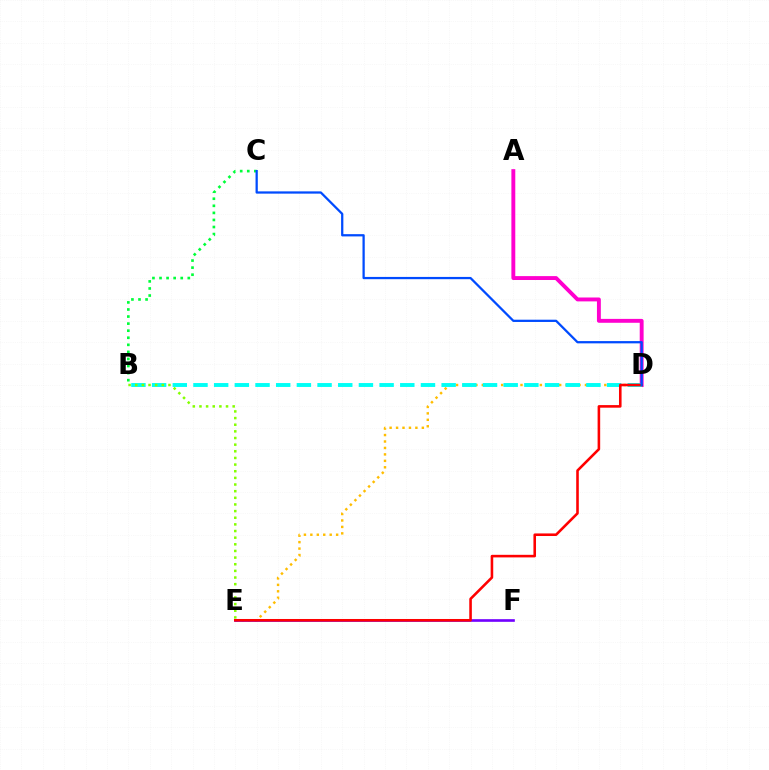{('B', 'C'): [{'color': '#00ff39', 'line_style': 'dotted', 'thickness': 1.92}], ('D', 'E'): [{'color': '#ffbd00', 'line_style': 'dotted', 'thickness': 1.75}, {'color': '#ff0000', 'line_style': 'solid', 'thickness': 1.86}], ('A', 'D'): [{'color': '#ff00cf', 'line_style': 'solid', 'thickness': 2.8}], ('B', 'D'): [{'color': '#00fff6', 'line_style': 'dashed', 'thickness': 2.81}], ('E', 'F'): [{'color': '#7200ff', 'line_style': 'solid', 'thickness': 1.91}], ('C', 'D'): [{'color': '#004bff', 'line_style': 'solid', 'thickness': 1.63}], ('B', 'E'): [{'color': '#84ff00', 'line_style': 'dotted', 'thickness': 1.81}]}